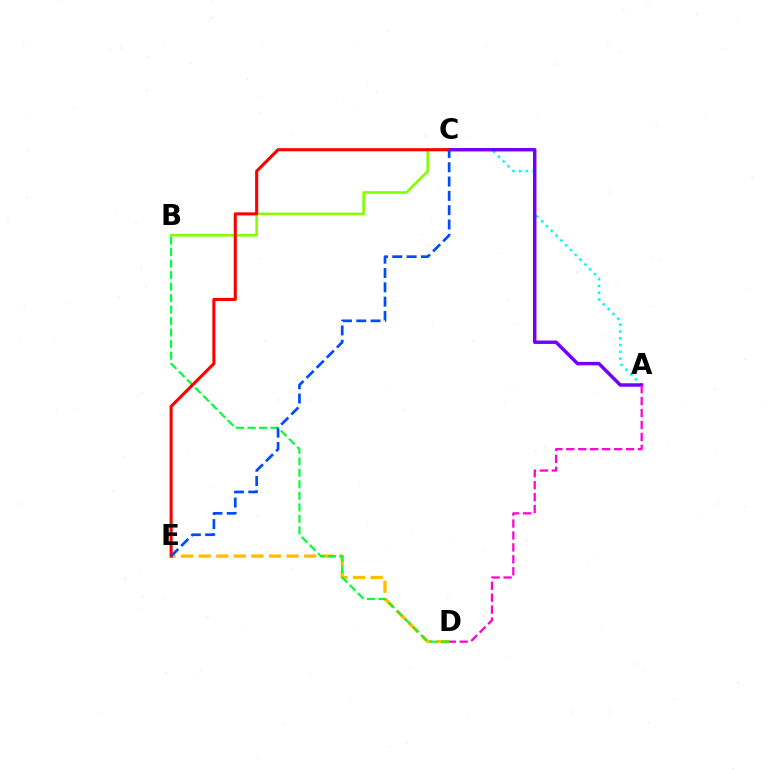{('D', 'E'): [{'color': '#ffbd00', 'line_style': 'dashed', 'thickness': 2.39}], ('A', 'C'): [{'color': '#00fff6', 'line_style': 'dotted', 'thickness': 1.84}, {'color': '#7200ff', 'line_style': 'solid', 'thickness': 2.48}], ('B', 'C'): [{'color': '#84ff00', 'line_style': 'solid', 'thickness': 1.9}], ('B', 'D'): [{'color': '#00ff39', 'line_style': 'dashed', 'thickness': 1.56}], ('C', 'E'): [{'color': '#ff0000', 'line_style': 'solid', 'thickness': 2.23}, {'color': '#004bff', 'line_style': 'dashed', 'thickness': 1.94}], ('A', 'D'): [{'color': '#ff00cf', 'line_style': 'dashed', 'thickness': 1.62}]}